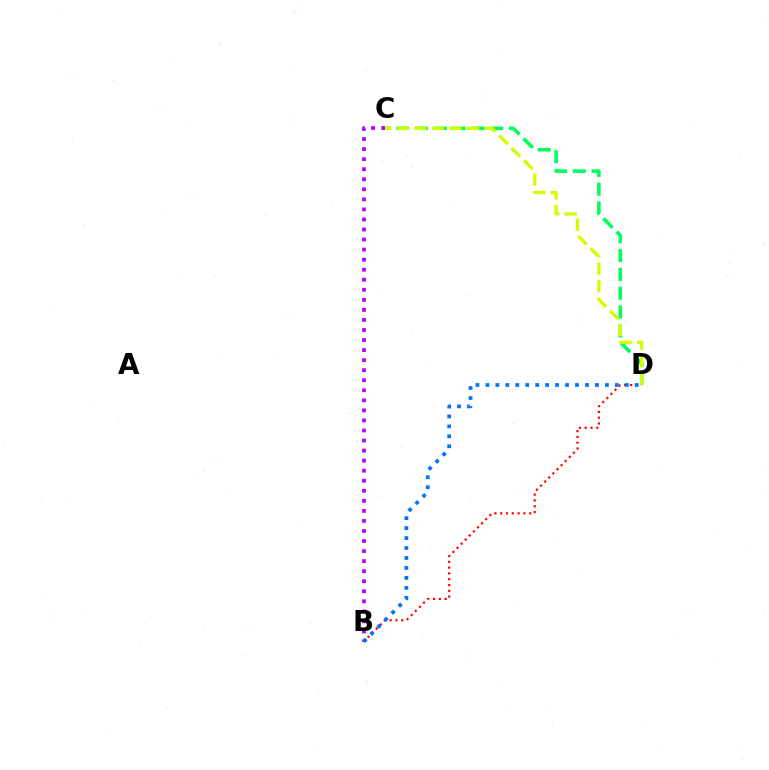{('C', 'D'): [{'color': '#00ff5c', 'line_style': 'dashed', 'thickness': 2.56}, {'color': '#d1ff00', 'line_style': 'dashed', 'thickness': 2.39}], ('B', 'D'): [{'color': '#ff0000', 'line_style': 'dotted', 'thickness': 1.58}, {'color': '#0074ff', 'line_style': 'dotted', 'thickness': 2.7}], ('B', 'C'): [{'color': '#b900ff', 'line_style': 'dotted', 'thickness': 2.73}]}